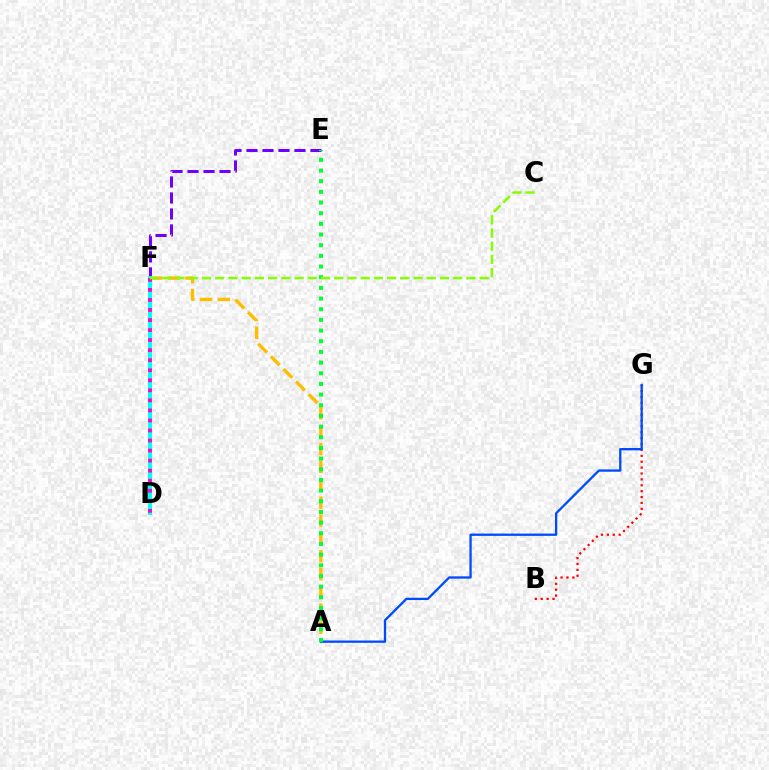{('B', 'G'): [{'color': '#ff0000', 'line_style': 'dotted', 'thickness': 1.6}], ('A', 'G'): [{'color': '#004bff', 'line_style': 'solid', 'thickness': 1.66}], ('E', 'F'): [{'color': '#7200ff', 'line_style': 'dashed', 'thickness': 2.17}], ('A', 'F'): [{'color': '#ffbd00', 'line_style': 'dashed', 'thickness': 2.43}], ('A', 'E'): [{'color': '#00ff39', 'line_style': 'dotted', 'thickness': 2.9}], ('D', 'F'): [{'color': '#00fff6', 'line_style': 'solid', 'thickness': 2.85}, {'color': '#ff00cf', 'line_style': 'dotted', 'thickness': 2.73}], ('C', 'F'): [{'color': '#84ff00', 'line_style': 'dashed', 'thickness': 1.8}]}